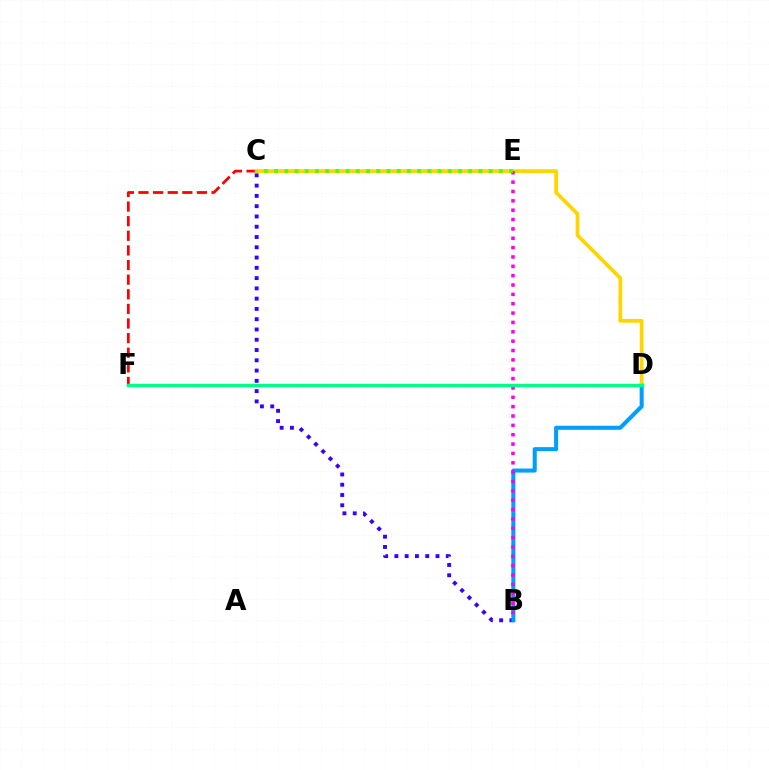{('B', 'C'): [{'color': '#3700ff', 'line_style': 'dotted', 'thickness': 2.79}], ('C', 'F'): [{'color': '#ff0000', 'line_style': 'dashed', 'thickness': 1.99}], ('B', 'D'): [{'color': '#009eff', 'line_style': 'solid', 'thickness': 2.91}], ('C', 'D'): [{'color': '#ffd500', 'line_style': 'solid', 'thickness': 2.7}], ('B', 'E'): [{'color': '#ff00ed', 'line_style': 'dotted', 'thickness': 2.54}], ('C', 'E'): [{'color': '#4fff00', 'line_style': 'dotted', 'thickness': 2.78}], ('D', 'F'): [{'color': '#00ff86', 'line_style': 'solid', 'thickness': 2.46}]}